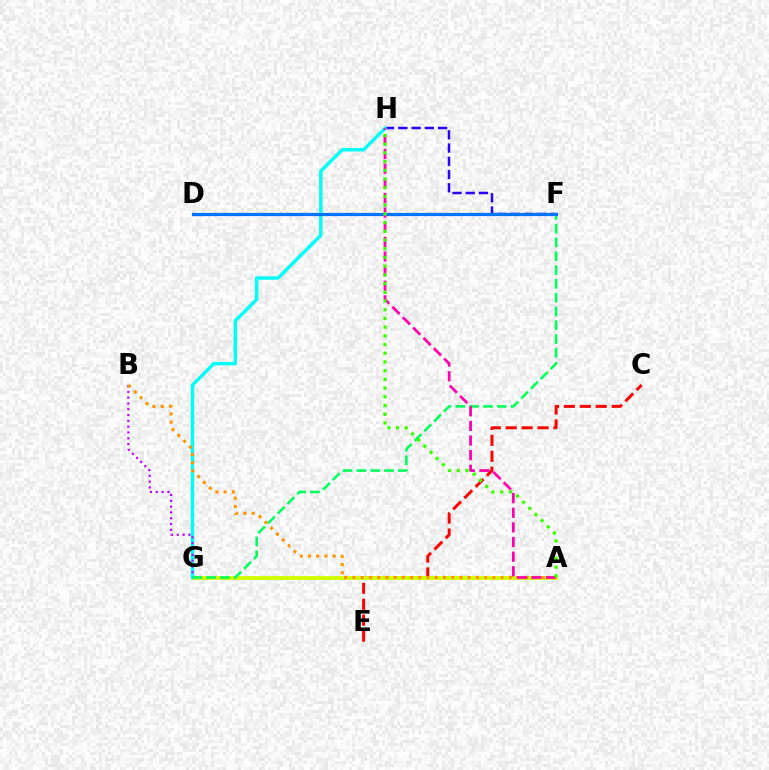{('F', 'H'): [{'color': '#2500ff', 'line_style': 'dashed', 'thickness': 1.8}], ('C', 'E'): [{'color': '#ff0000', 'line_style': 'dashed', 'thickness': 2.16}], ('A', 'G'): [{'color': '#d1ff00', 'line_style': 'solid', 'thickness': 2.76}], ('G', 'H'): [{'color': '#00fff6', 'line_style': 'solid', 'thickness': 2.5}], ('B', 'G'): [{'color': '#b900ff', 'line_style': 'dotted', 'thickness': 1.58}], ('F', 'G'): [{'color': '#00ff5c', 'line_style': 'dashed', 'thickness': 1.88}], ('A', 'B'): [{'color': '#ff9400', 'line_style': 'dotted', 'thickness': 2.24}], ('D', 'F'): [{'color': '#0074ff', 'line_style': 'solid', 'thickness': 2.3}], ('A', 'H'): [{'color': '#ff00ac', 'line_style': 'dashed', 'thickness': 1.99}, {'color': '#3dff00', 'line_style': 'dotted', 'thickness': 2.37}]}